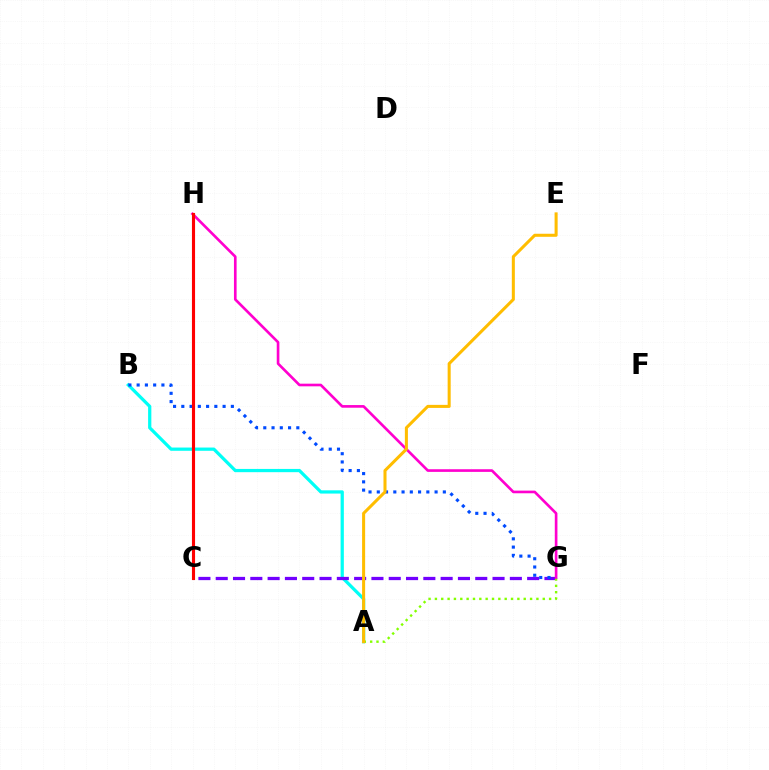{('A', 'B'): [{'color': '#00fff6', 'line_style': 'solid', 'thickness': 2.33}], ('C', 'G'): [{'color': '#7200ff', 'line_style': 'dashed', 'thickness': 2.35}], ('C', 'H'): [{'color': '#00ff39', 'line_style': 'dotted', 'thickness': 1.96}, {'color': '#ff0000', 'line_style': 'solid', 'thickness': 2.24}], ('B', 'G'): [{'color': '#004bff', 'line_style': 'dotted', 'thickness': 2.24}], ('A', 'G'): [{'color': '#84ff00', 'line_style': 'dotted', 'thickness': 1.72}], ('G', 'H'): [{'color': '#ff00cf', 'line_style': 'solid', 'thickness': 1.91}], ('A', 'E'): [{'color': '#ffbd00', 'line_style': 'solid', 'thickness': 2.19}]}